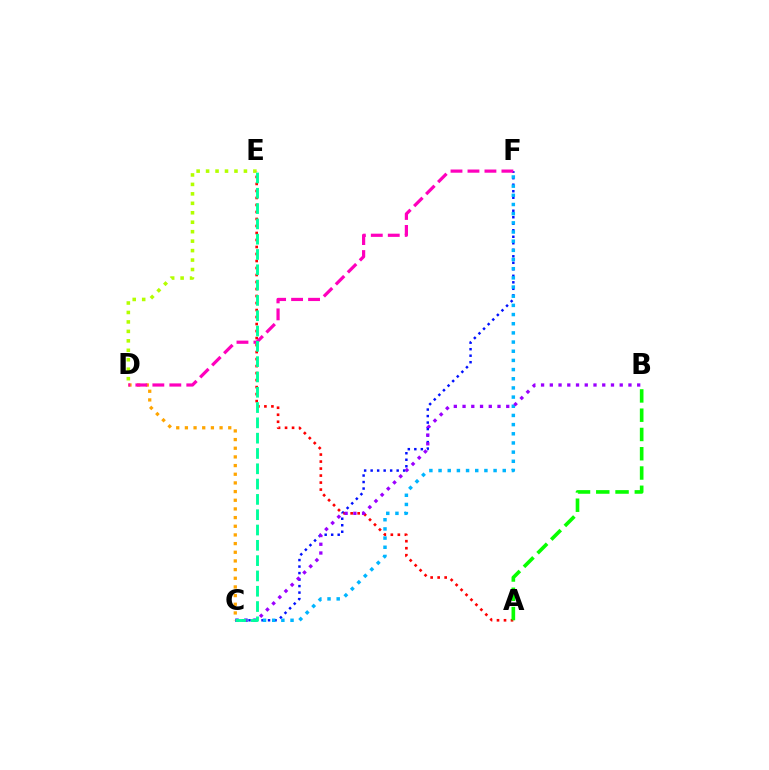{('D', 'E'): [{'color': '#b3ff00', 'line_style': 'dotted', 'thickness': 2.57}], ('C', 'F'): [{'color': '#0010ff', 'line_style': 'dotted', 'thickness': 1.77}, {'color': '#00b5ff', 'line_style': 'dotted', 'thickness': 2.49}], ('C', 'D'): [{'color': '#ffa500', 'line_style': 'dotted', 'thickness': 2.36}], ('A', 'E'): [{'color': '#ff0000', 'line_style': 'dotted', 'thickness': 1.9}], ('D', 'F'): [{'color': '#ff00bd', 'line_style': 'dashed', 'thickness': 2.31}], ('B', 'C'): [{'color': '#9b00ff', 'line_style': 'dotted', 'thickness': 2.37}], ('C', 'E'): [{'color': '#00ff9d', 'line_style': 'dashed', 'thickness': 2.08}], ('A', 'B'): [{'color': '#08ff00', 'line_style': 'dashed', 'thickness': 2.62}]}